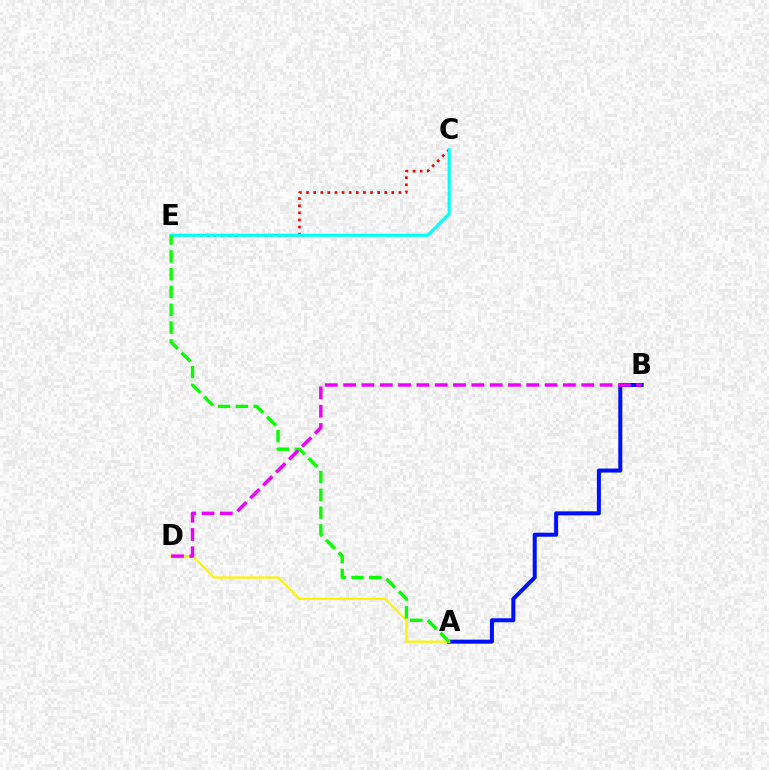{('A', 'B'): [{'color': '#0010ff', 'line_style': 'solid', 'thickness': 2.89}], ('C', 'E'): [{'color': '#ff0000', 'line_style': 'dotted', 'thickness': 1.93}, {'color': '#00fff6', 'line_style': 'solid', 'thickness': 2.2}], ('A', 'D'): [{'color': '#fcf500', 'line_style': 'solid', 'thickness': 1.61}], ('A', 'E'): [{'color': '#08ff00', 'line_style': 'dashed', 'thickness': 2.42}], ('B', 'D'): [{'color': '#ee00ff', 'line_style': 'dashed', 'thickness': 2.49}]}